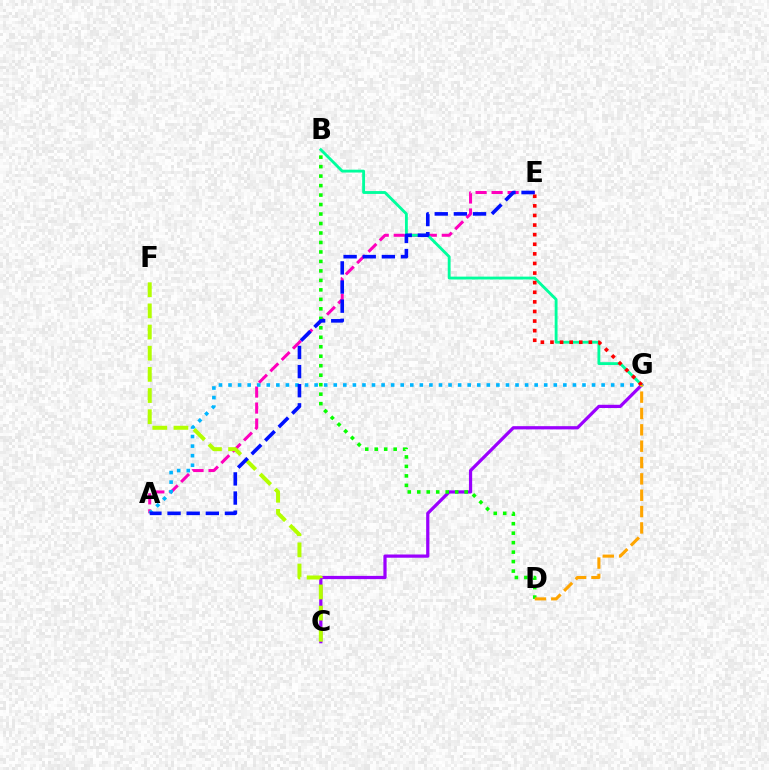{('A', 'E'): [{'color': '#ff00bd', 'line_style': 'dashed', 'thickness': 2.18}, {'color': '#0010ff', 'line_style': 'dashed', 'thickness': 2.6}], ('C', 'G'): [{'color': '#9b00ff', 'line_style': 'solid', 'thickness': 2.32}], ('A', 'G'): [{'color': '#00b5ff', 'line_style': 'dotted', 'thickness': 2.6}], ('B', 'D'): [{'color': '#08ff00', 'line_style': 'dotted', 'thickness': 2.58}], ('C', 'F'): [{'color': '#b3ff00', 'line_style': 'dashed', 'thickness': 2.87}], ('B', 'G'): [{'color': '#00ff9d', 'line_style': 'solid', 'thickness': 2.05}], ('E', 'G'): [{'color': '#ff0000', 'line_style': 'dotted', 'thickness': 2.61}], ('D', 'G'): [{'color': '#ffa500', 'line_style': 'dashed', 'thickness': 2.22}]}